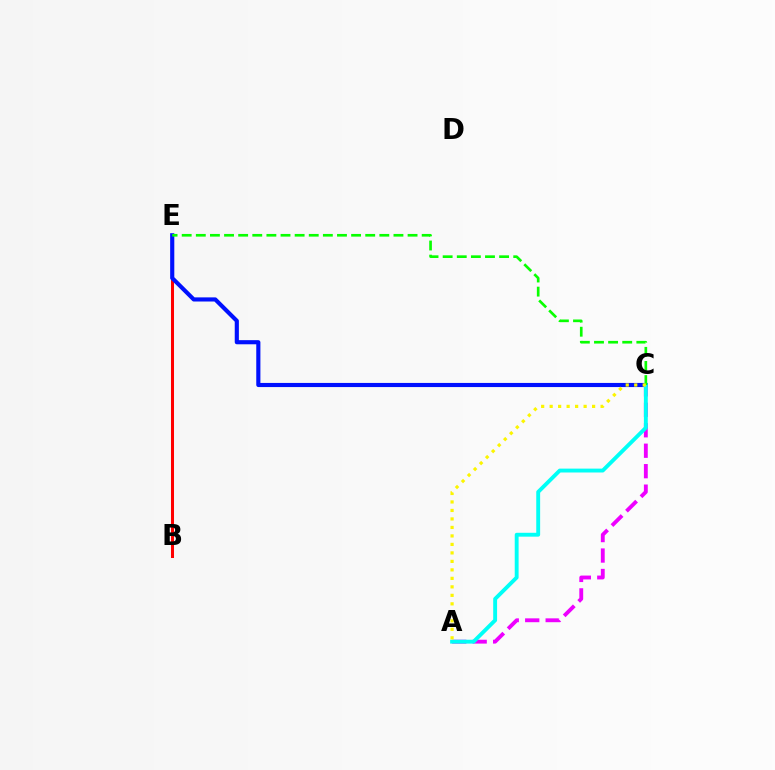{('B', 'E'): [{'color': '#ff0000', 'line_style': 'solid', 'thickness': 2.18}], ('C', 'E'): [{'color': '#0010ff', 'line_style': 'solid', 'thickness': 2.98}, {'color': '#08ff00', 'line_style': 'dashed', 'thickness': 1.92}], ('A', 'C'): [{'color': '#ee00ff', 'line_style': 'dashed', 'thickness': 2.78}, {'color': '#00fff6', 'line_style': 'solid', 'thickness': 2.79}, {'color': '#fcf500', 'line_style': 'dotted', 'thickness': 2.31}]}